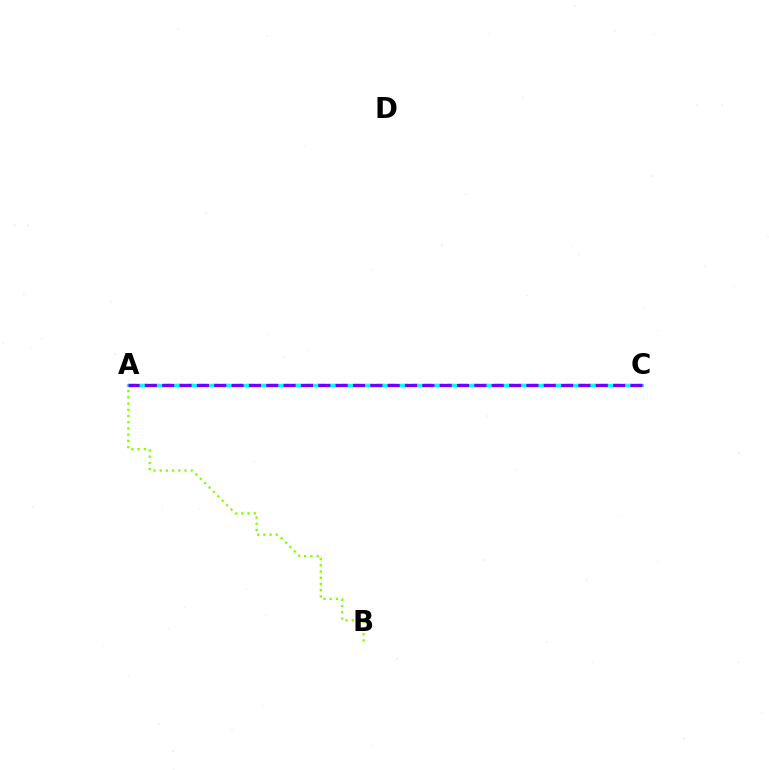{('A', 'C'): [{'color': '#ff0000', 'line_style': 'dashed', 'thickness': 1.61}, {'color': '#00fff6', 'line_style': 'solid', 'thickness': 2.26}, {'color': '#7200ff', 'line_style': 'dashed', 'thickness': 2.36}], ('A', 'B'): [{'color': '#84ff00', 'line_style': 'dotted', 'thickness': 1.69}]}